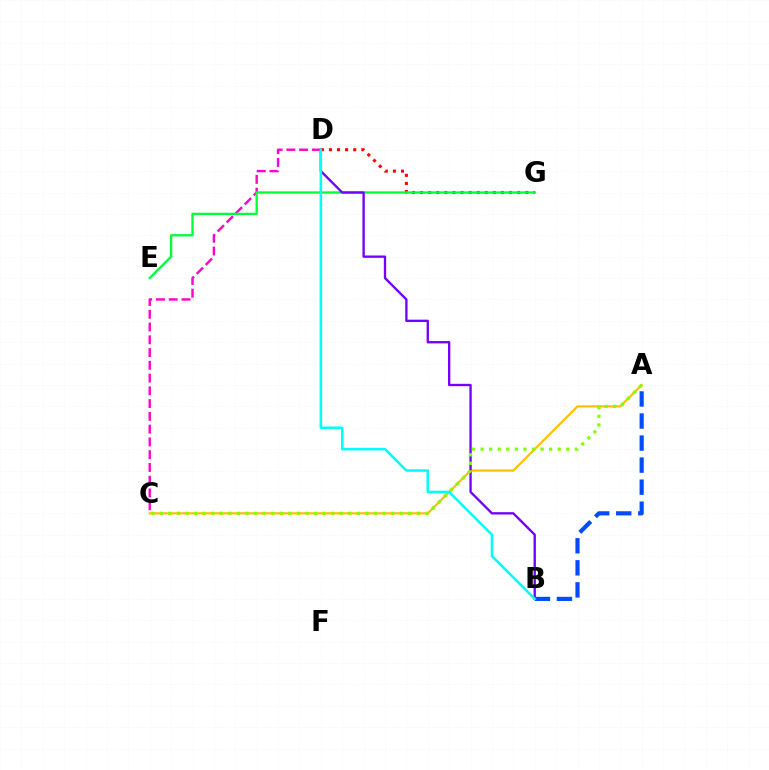{('D', 'G'): [{'color': '#ff0000', 'line_style': 'dotted', 'thickness': 2.2}], ('A', 'C'): [{'color': '#ffbd00', 'line_style': 'solid', 'thickness': 1.55}, {'color': '#84ff00', 'line_style': 'dotted', 'thickness': 2.33}], ('C', 'D'): [{'color': '#ff00cf', 'line_style': 'dashed', 'thickness': 1.73}], ('A', 'B'): [{'color': '#004bff', 'line_style': 'dashed', 'thickness': 3.0}], ('E', 'G'): [{'color': '#00ff39', 'line_style': 'solid', 'thickness': 1.66}], ('B', 'D'): [{'color': '#7200ff', 'line_style': 'solid', 'thickness': 1.68}, {'color': '#00fff6', 'line_style': 'solid', 'thickness': 1.82}]}